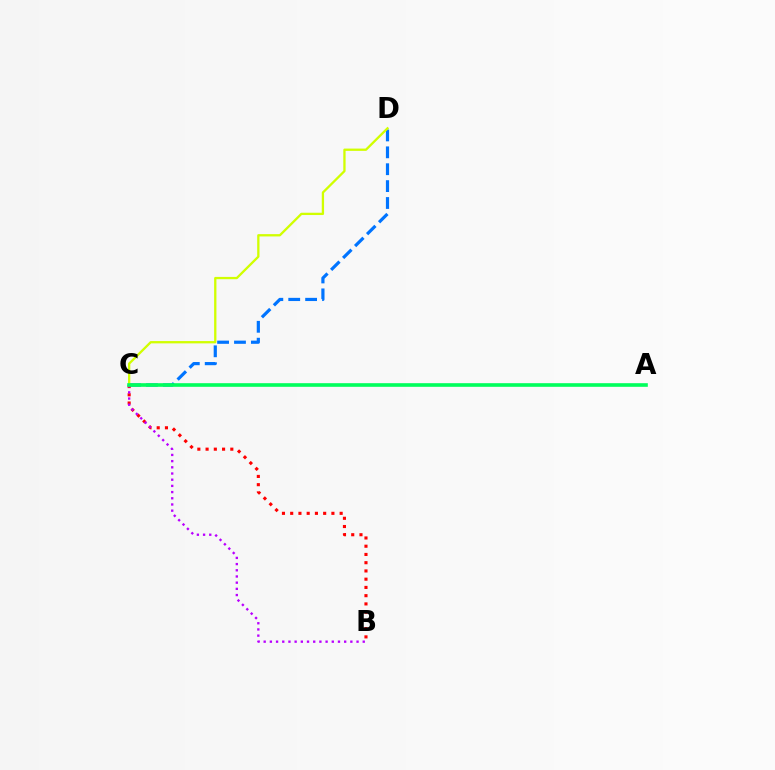{('C', 'D'): [{'color': '#0074ff', 'line_style': 'dashed', 'thickness': 2.29}, {'color': '#d1ff00', 'line_style': 'solid', 'thickness': 1.66}], ('B', 'C'): [{'color': '#ff0000', 'line_style': 'dotted', 'thickness': 2.24}, {'color': '#b900ff', 'line_style': 'dotted', 'thickness': 1.68}], ('A', 'C'): [{'color': '#00ff5c', 'line_style': 'solid', 'thickness': 2.61}]}